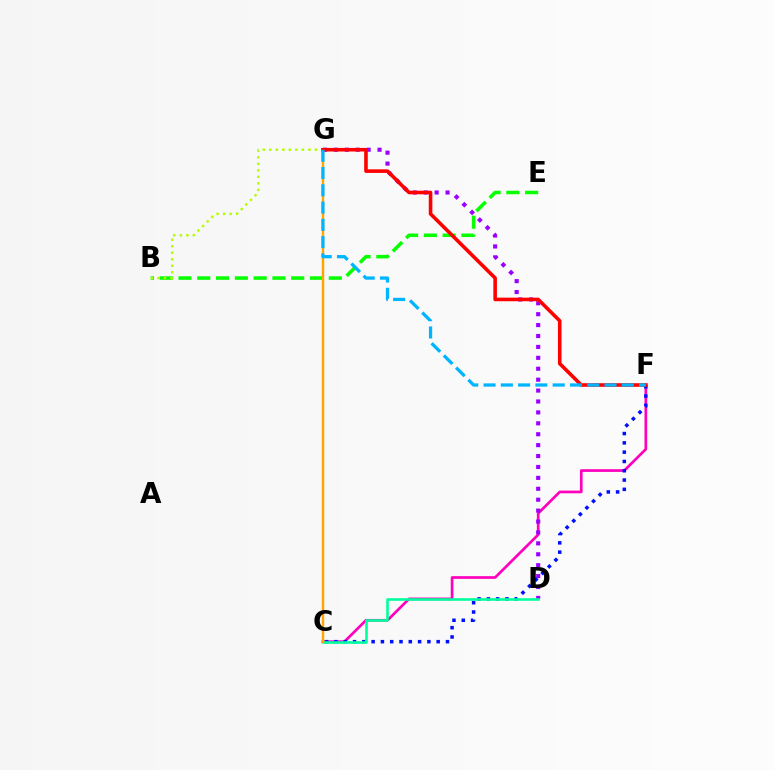{('B', 'E'): [{'color': '#08ff00', 'line_style': 'dashed', 'thickness': 2.55}], ('C', 'F'): [{'color': '#ff00bd', 'line_style': 'solid', 'thickness': 1.94}, {'color': '#0010ff', 'line_style': 'dotted', 'thickness': 2.53}], ('D', 'G'): [{'color': '#9b00ff', 'line_style': 'dotted', 'thickness': 2.97}], ('C', 'D'): [{'color': '#00ff9d', 'line_style': 'solid', 'thickness': 1.87}], ('C', 'G'): [{'color': '#ffa500', 'line_style': 'solid', 'thickness': 1.74}], ('B', 'G'): [{'color': '#b3ff00', 'line_style': 'dotted', 'thickness': 1.77}], ('F', 'G'): [{'color': '#ff0000', 'line_style': 'solid', 'thickness': 2.58}, {'color': '#00b5ff', 'line_style': 'dashed', 'thickness': 2.35}]}